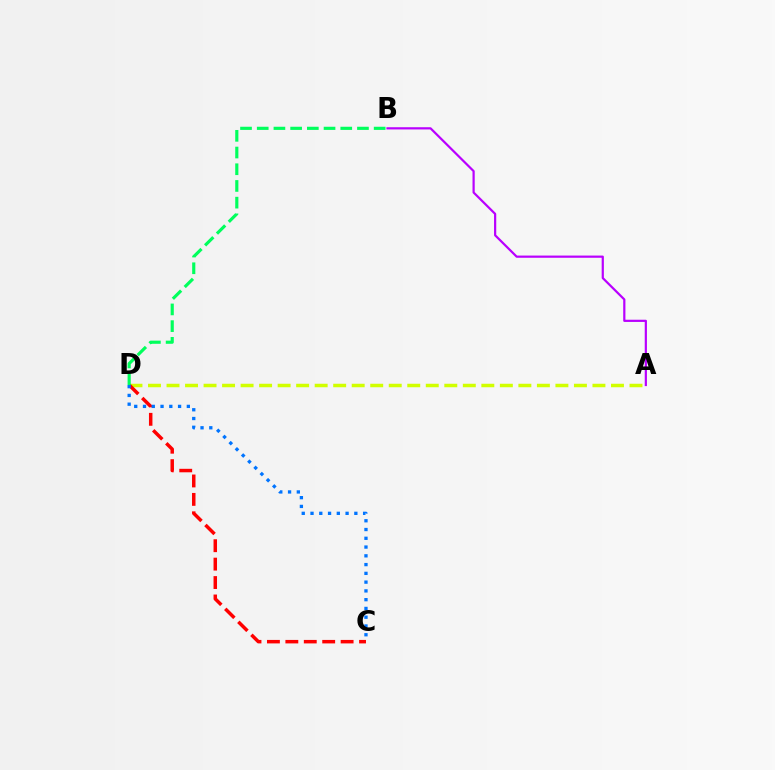{('A', 'D'): [{'color': '#d1ff00', 'line_style': 'dashed', 'thickness': 2.52}], ('C', 'D'): [{'color': '#ff0000', 'line_style': 'dashed', 'thickness': 2.5}, {'color': '#0074ff', 'line_style': 'dotted', 'thickness': 2.38}], ('A', 'B'): [{'color': '#b900ff', 'line_style': 'solid', 'thickness': 1.59}], ('B', 'D'): [{'color': '#00ff5c', 'line_style': 'dashed', 'thickness': 2.27}]}